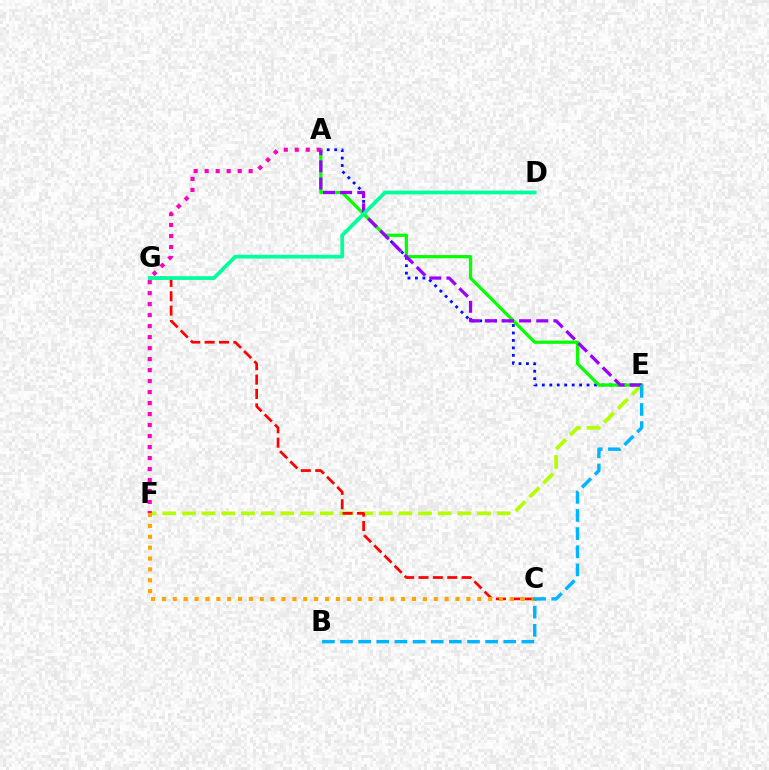{('A', 'E'): [{'color': '#0010ff', 'line_style': 'dotted', 'thickness': 2.03}, {'color': '#08ff00', 'line_style': 'solid', 'thickness': 2.33}, {'color': '#9b00ff', 'line_style': 'dashed', 'thickness': 2.33}], ('E', 'F'): [{'color': '#b3ff00', 'line_style': 'dashed', 'thickness': 2.67}], ('C', 'G'): [{'color': '#ff0000', 'line_style': 'dashed', 'thickness': 1.95}], ('A', 'F'): [{'color': '#ff00bd', 'line_style': 'dotted', 'thickness': 2.99}], ('C', 'F'): [{'color': '#ffa500', 'line_style': 'dotted', 'thickness': 2.95}], ('B', 'E'): [{'color': '#00b5ff', 'line_style': 'dashed', 'thickness': 2.46}], ('D', 'G'): [{'color': '#00ff9d', 'line_style': 'solid', 'thickness': 2.7}]}